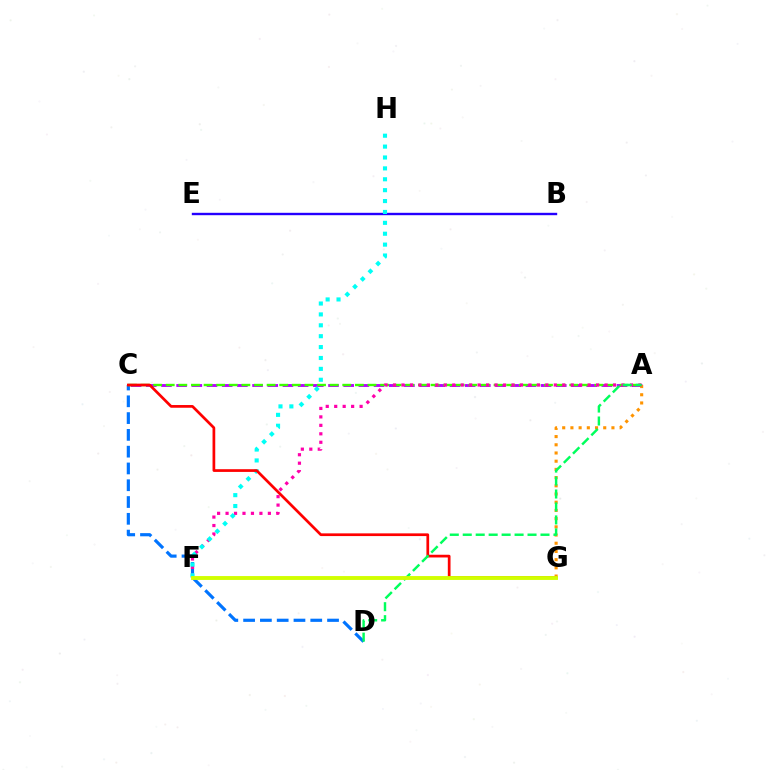{('A', 'C'): [{'color': '#b900ff', 'line_style': 'dashed', 'thickness': 2.06}, {'color': '#3dff00', 'line_style': 'dashed', 'thickness': 1.71}], ('B', 'E'): [{'color': '#2500ff', 'line_style': 'solid', 'thickness': 1.72}], ('C', 'D'): [{'color': '#0074ff', 'line_style': 'dashed', 'thickness': 2.28}], ('A', 'G'): [{'color': '#ff9400', 'line_style': 'dotted', 'thickness': 2.23}], ('A', 'F'): [{'color': '#ff00ac', 'line_style': 'dotted', 'thickness': 2.3}], ('F', 'H'): [{'color': '#00fff6', 'line_style': 'dotted', 'thickness': 2.96}], ('C', 'G'): [{'color': '#ff0000', 'line_style': 'solid', 'thickness': 1.95}], ('A', 'D'): [{'color': '#00ff5c', 'line_style': 'dashed', 'thickness': 1.76}], ('F', 'G'): [{'color': '#d1ff00', 'line_style': 'solid', 'thickness': 2.79}]}